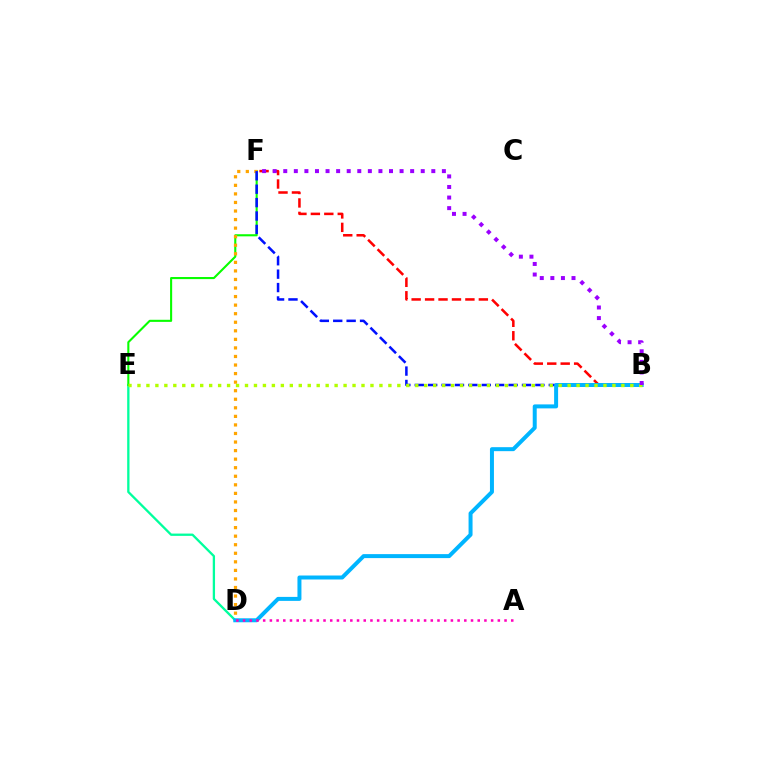{('D', 'E'): [{'color': '#00ff9d', 'line_style': 'solid', 'thickness': 1.66}], ('B', 'F'): [{'color': '#ff0000', 'line_style': 'dashed', 'thickness': 1.83}, {'color': '#0010ff', 'line_style': 'dashed', 'thickness': 1.82}, {'color': '#9b00ff', 'line_style': 'dotted', 'thickness': 2.87}], ('E', 'F'): [{'color': '#08ff00', 'line_style': 'solid', 'thickness': 1.51}], ('D', 'F'): [{'color': '#ffa500', 'line_style': 'dotted', 'thickness': 2.32}], ('B', 'D'): [{'color': '#00b5ff', 'line_style': 'solid', 'thickness': 2.87}], ('B', 'E'): [{'color': '#b3ff00', 'line_style': 'dotted', 'thickness': 2.43}], ('A', 'D'): [{'color': '#ff00bd', 'line_style': 'dotted', 'thickness': 1.82}]}